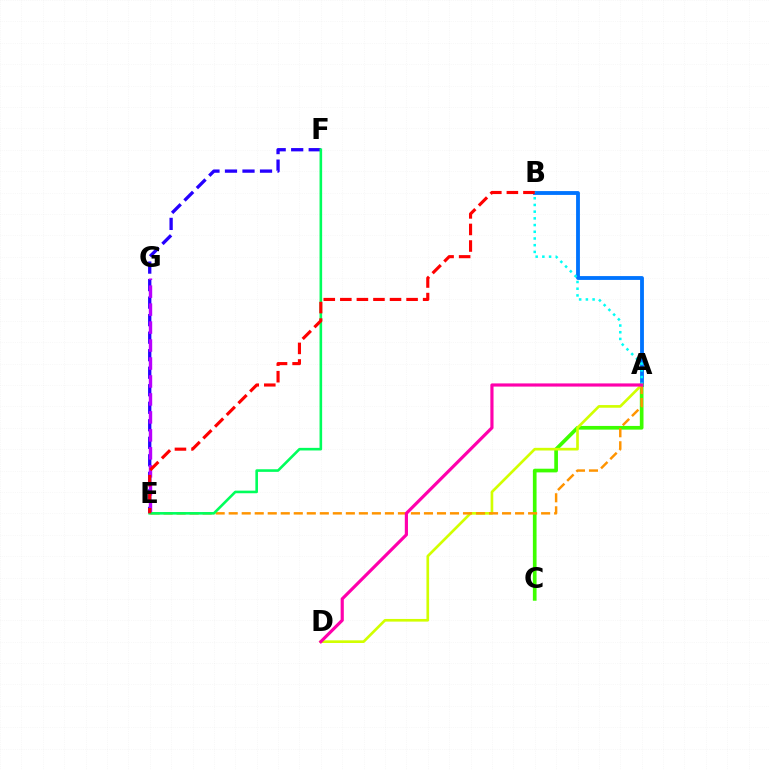{('A', 'B'): [{'color': '#0074ff', 'line_style': 'solid', 'thickness': 2.76}, {'color': '#00fff6', 'line_style': 'dotted', 'thickness': 1.82}], ('A', 'C'): [{'color': '#3dff00', 'line_style': 'solid', 'thickness': 2.65}], ('A', 'D'): [{'color': '#d1ff00', 'line_style': 'solid', 'thickness': 1.92}, {'color': '#ff00ac', 'line_style': 'solid', 'thickness': 2.28}], ('A', 'E'): [{'color': '#ff9400', 'line_style': 'dashed', 'thickness': 1.77}], ('E', 'F'): [{'color': '#2500ff', 'line_style': 'dashed', 'thickness': 2.38}, {'color': '#00ff5c', 'line_style': 'solid', 'thickness': 1.88}], ('E', 'G'): [{'color': '#b900ff', 'line_style': 'dashed', 'thickness': 2.44}], ('B', 'E'): [{'color': '#ff0000', 'line_style': 'dashed', 'thickness': 2.25}]}